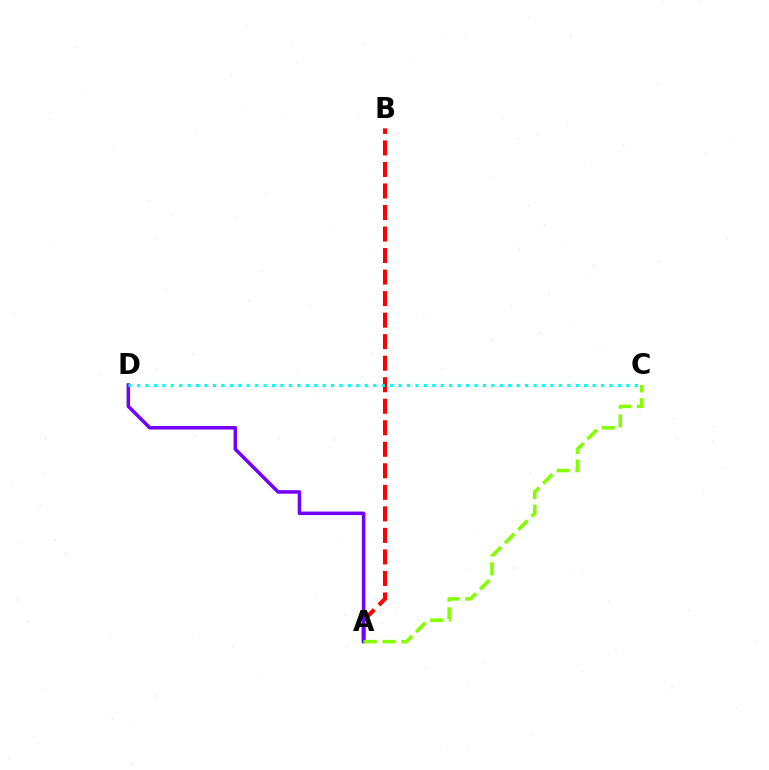{('A', 'B'): [{'color': '#ff0000', 'line_style': 'dashed', 'thickness': 2.92}], ('A', 'D'): [{'color': '#7200ff', 'line_style': 'solid', 'thickness': 2.52}], ('C', 'D'): [{'color': '#00fff6', 'line_style': 'dotted', 'thickness': 2.29}], ('A', 'C'): [{'color': '#84ff00', 'line_style': 'dashed', 'thickness': 2.56}]}